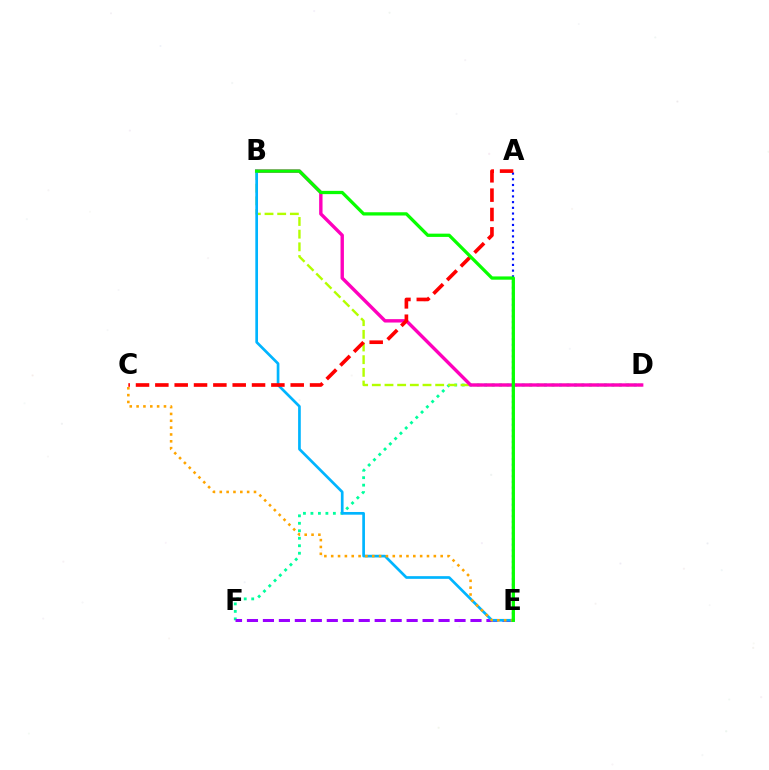{('D', 'F'): [{'color': '#00ff9d', 'line_style': 'dotted', 'thickness': 2.03}], ('B', 'D'): [{'color': '#b3ff00', 'line_style': 'dashed', 'thickness': 1.72}, {'color': '#ff00bd', 'line_style': 'solid', 'thickness': 2.44}], ('E', 'F'): [{'color': '#9b00ff', 'line_style': 'dashed', 'thickness': 2.17}], ('A', 'E'): [{'color': '#0010ff', 'line_style': 'dotted', 'thickness': 1.55}], ('B', 'E'): [{'color': '#00b5ff', 'line_style': 'solid', 'thickness': 1.94}, {'color': '#08ff00', 'line_style': 'solid', 'thickness': 2.35}], ('A', 'C'): [{'color': '#ff0000', 'line_style': 'dashed', 'thickness': 2.63}], ('C', 'E'): [{'color': '#ffa500', 'line_style': 'dotted', 'thickness': 1.86}]}